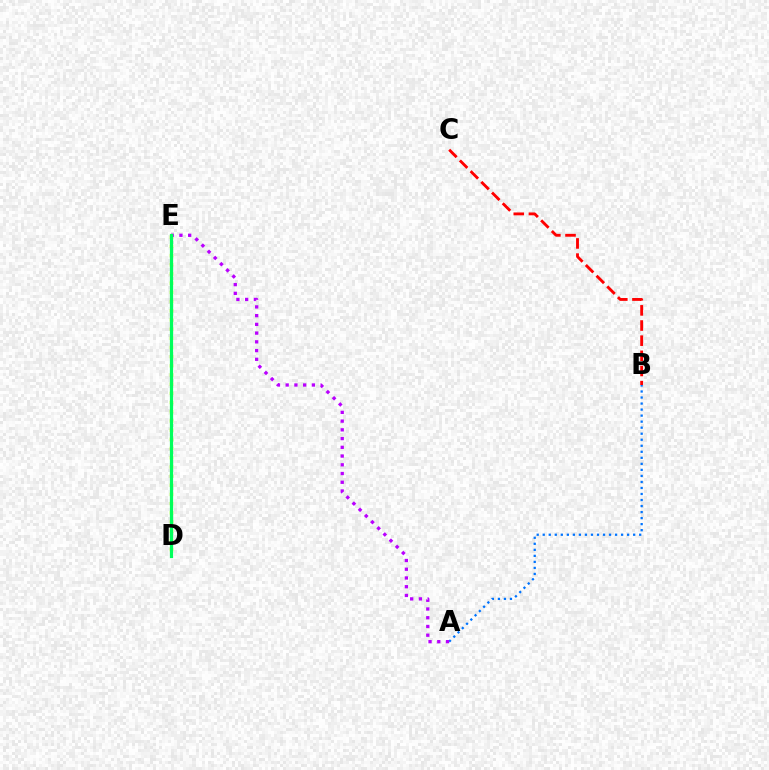{('A', 'B'): [{'color': '#0074ff', 'line_style': 'dotted', 'thickness': 1.64}], ('B', 'C'): [{'color': '#ff0000', 'line_style': 'dashed', 'thickness': 2.06}], ('D', 'E'): [{'color': '#d1ff00', 'line_style': 'dotted', 'thickness': 2.5}, {'color': '#00ff5c', 'line_style': 'solid', 'thickness': 2.32}], ('A', 'E'): [{'color': '#b900ff', 'line_style': 'dotted', 'thickness': 2.37}]}